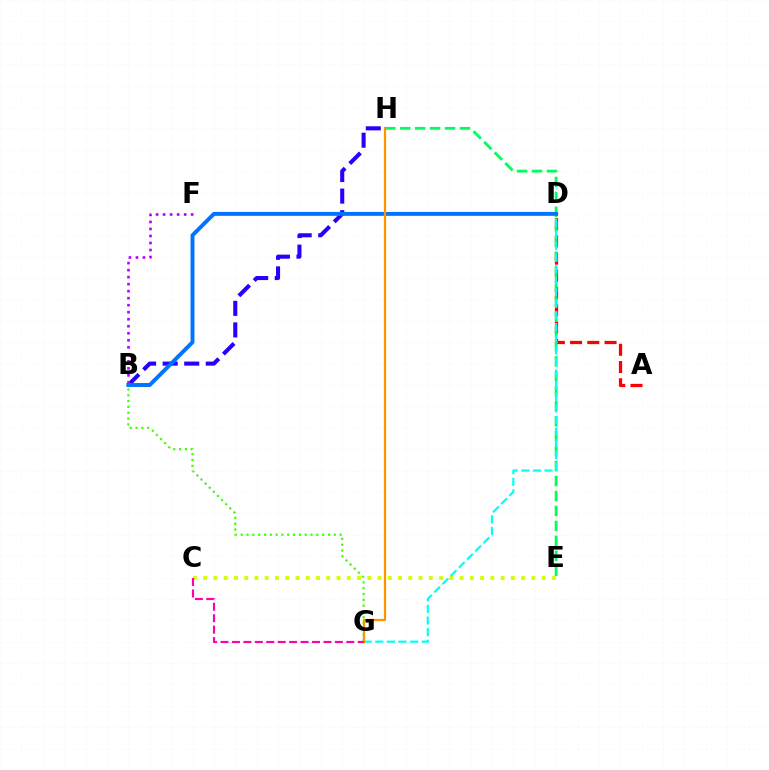{('A', 'D'): [{'color': '#ff0000', 'line_style': 'dashed', 'thickness': 2.34}], ('E', 'H'): [{'color': '#00ff5c', 'line_style': 'dashed', 'thickness': 2.03}], ('B', 'G'): [{'color': '#3dff00', 'line_style': 'dotted', 'thickness': 1.58}], ('C', 'E'): [{'color': '#d1ff00', 'line_style': 'dotted', 'thickness': 2.79}], ('B', 'H'): [{'color': '#2500ff', 'line_style': 'dashed', 'thickness': 2.93}], ('B', 'F'): [{'color': '#b900ff', 'line_style': 'dotted', 'thickness': 1.91}], ('D', 'G'): [{'color': '#00fff6', 'line_style': 'dashed', 'thickness': 1.58}], ('B', 'D'): [{'color': '#0074ff', 'line_style': 'solid', 'thickness': 2.83}], ('G', 'H'): [{'color': '#ff9400', 'line_style': 'solid', 'thickness': 1.62}], ('C', 'G'): [{'color': '#ff00ac', 'line_style': 'dashed', 'thickness': 1.55}]}